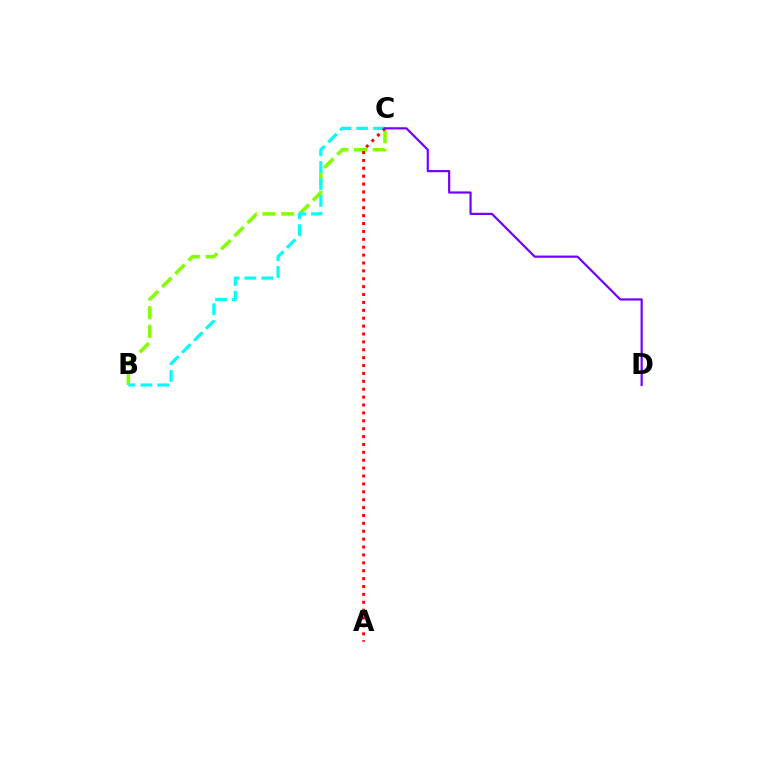{('B', 'C'): [{'color': '#84ff00', 'line_style': 'dashed', 'thickness': 2.54}, {'color': '#00fff6', 'line_style': 'dashed', 'thickness': 2.3}], ('A', 'C'): [{'color': '#ff0000', 'line_style': 'dotted', 'thickness': 2.14}], ('C', 'D'): [{'color': '#7200ff', 'line_style': 'solid', 'thickness': 1.58}]}